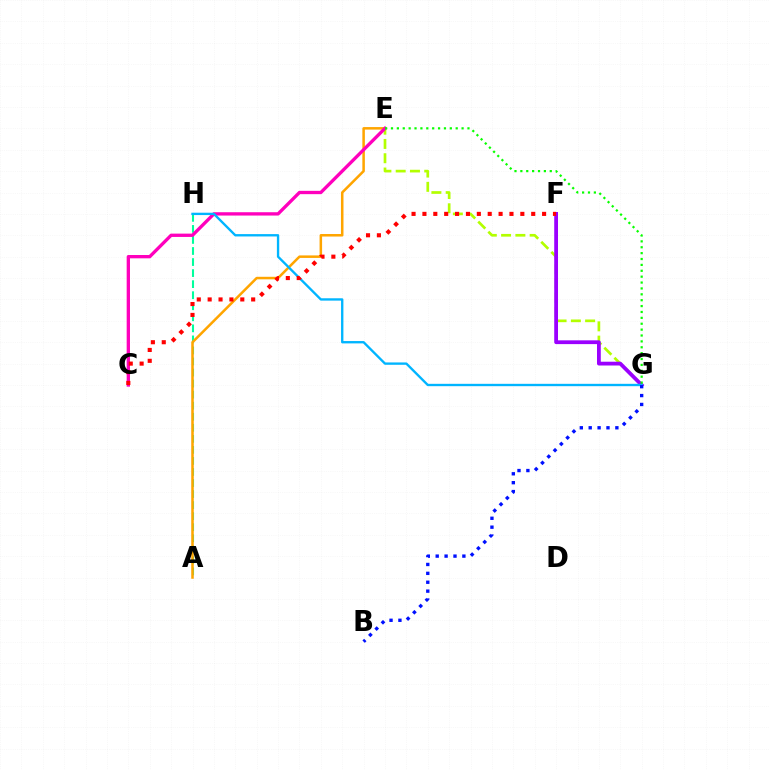{('A', 'H'): [{'color': '#00ff9d', 'line_style': 'dashed', 'thickness': 1.5}], ('A', 'E'): [{'color': '#ffa500', 'line_style': 'solid', 'thickness': 1.82}], ('E', 'G'): [{'color': '#b3ff00', 'line_style': 'dashed', 'thickness': 1.94}, {'color': '#08ff00', 'line_style': 'dotted', 'thickness': 1.6}], ('C', 'E'): [{'color': '#ff00bd', 'line_style': 'solid', 'thickness': 2.39}], ('F', 'G'): [{'color': '#9b00ff', 'line_style': 'solid', 'thickness': 2.72}], ('G', 'H'): [{'color': '#00b5ff', 'line_style': 'solid', 'thickness': 1.69}], ('B', 'G'): [{'color': '#0010ff', 'line_style': 'dotted', 'thickness': 2.42}], ('C', 'F'): [{'color': '#ff0000', 'line_style': 'dotted', 'thickness': 2.96}]}